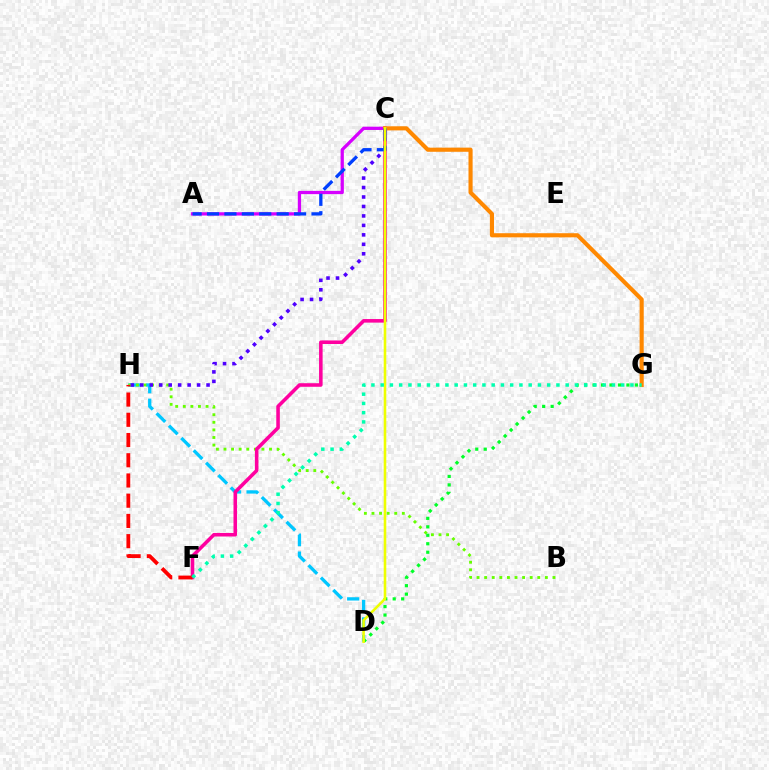{('A', 'C'): [{'color': '#d600ff', 'line_style': 'solid', 'thickness': 2.35}, {'color': '#003fff', 'line_style': 'dashed', 'thickness': 2.37}], ('D', 'H'): [{'color': '#00c7ff', 'line_style': 'dashed', 'thickness': 2.38}], ('B', 'H'): [{'color': '#66ff00', 'line_style': 'dotted', 'thickness': 2.06}], ('C', 'H'): [{'color': '#4f00ff', 'line_style': 'dotted', 'thickness': 2.57}], ('D', 'G'): [{'color': '#00ff27', 'line_style': 'dotted', 'thickness': 2.3}], ('C', 'F'): [{'color': '#ff00a0', 'line_style': 'solid', 'thickness': 2.56}], ('F', 'H'): [{'color': '#ff0000', 'line_style': 'dashed', 'thickness': 2.75}], ('C', 'G'): [{'color': '#ff8800', 'line_style': 'solid', 'thickness': 2.97}], ('C', 'D'): [{'color': '#eeff00', 'line_style': 'solid', 'thickness': 1.86}], ('F', 'G'): [{'color': '#00ffaf', 'line_style': 'dotted', 'thickness': 2.51}]}